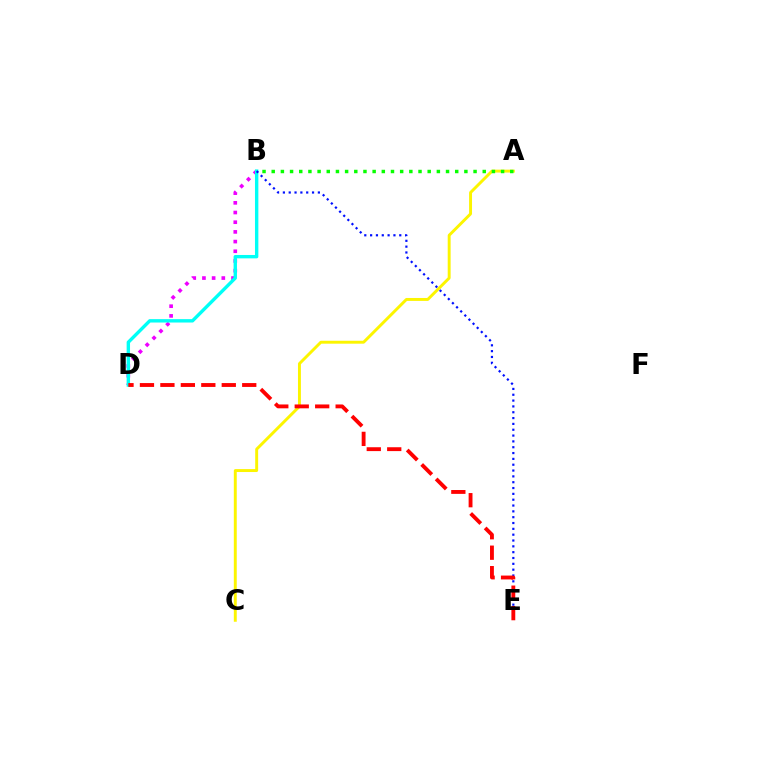{('A', 'C'): [{'color': '#fcf500', 'line_style': 'solid', 'thickness': 2.11}], ('B', 'D'): [{'color': '#ee00ff', 'line_style': 'dotted', 'thickness': 2.63}, {'color': '#00fff6', 'line_style': 'solid', 'thickness': 2.44}], ('A', 'B'): [{'color': '#08ff00', 'line_style': 'dotted', 'thickness': 2.49}], ('B', 'E'): [{'color': '#0010ff', 'line_style': 'dotted', 'thickness': 1.58}], ('D', 'E'): [{'color': '#ff0000', 'line_style': 'dashed', 'thickness': 2.78}]}